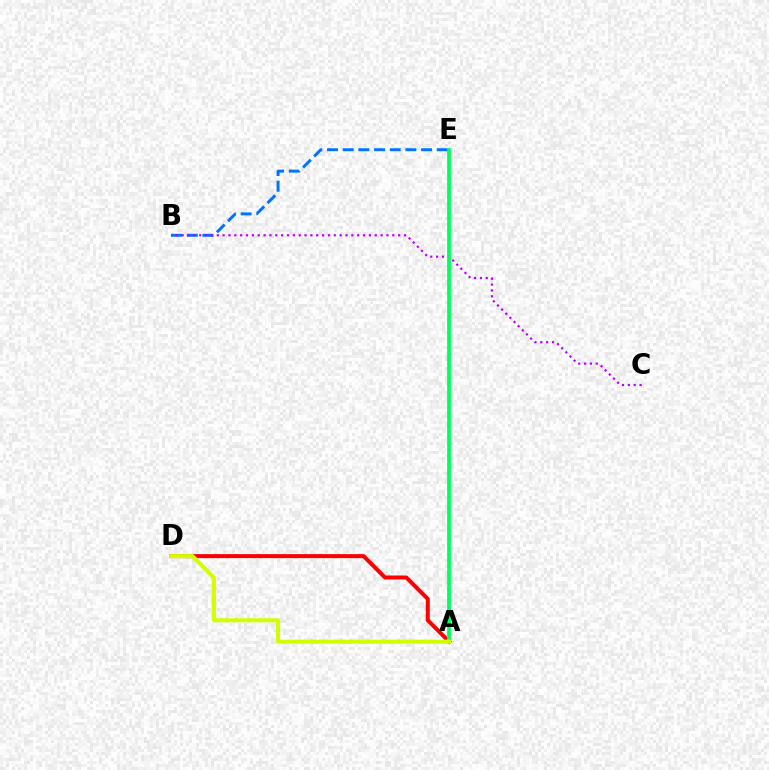{('B', 'E'): [{'color': '#0074ff', 'line_style': 'dashed', 'thickness': 2.13}], ('A', 'D'): [{'color': '#ff0000', 'line_style': 'solid', 'thickness': 2.88}, {'color': '#d1ff00', 'line_style': 'solid', 'thickness': 2.9}], ('B', 'C'): [{'color': '#b900ff', 'line_style': 'dotted', 'thickness': 1.59}], ('A', 'E'): [{'color': '#00ff5c', 'line_style': 'solid', 'thickness': 2.69}]}